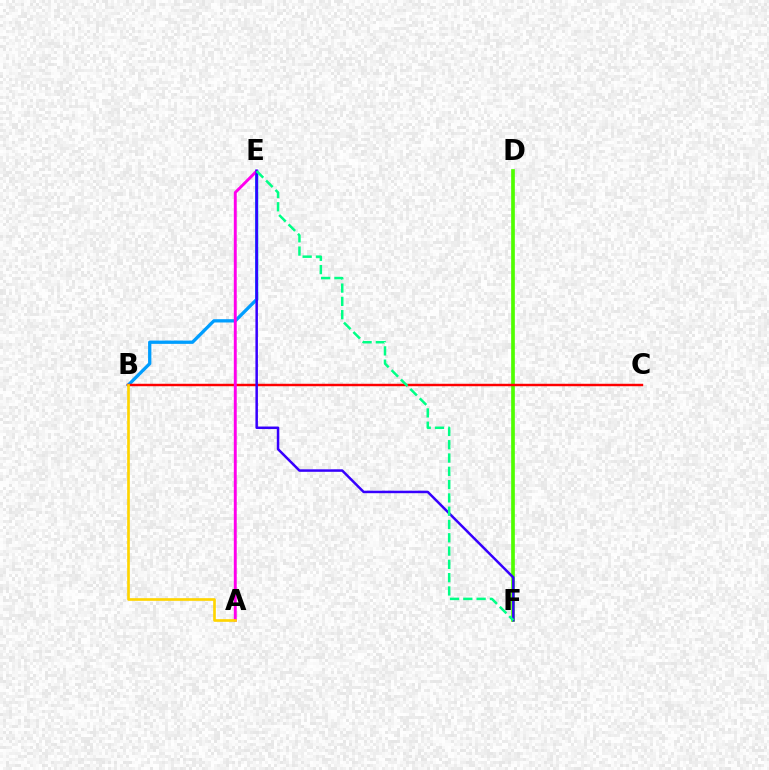{('B', 'E'): [{'color': '#009eff', 'line_style': 'solid', 'thickness': 2.37}], ('D', 'F'): [{'color': '#4fff00', 'line_style': 'solid', 'thickness': 2.65}], ('B', 'C'): [{'color': '#ff0000', 'line_style': 'solid', 'thickness': 1.76}], ('A', 'E'): [{'color': '#ff00ed', 'line_style': 'solid', 'thickness': 2.11}], ('E', 'F'): [{'color': '#3700ff', 'line_style': 'solid', 'thickness': 1.8}, {'color': '#00ff86', 'line_style': 'dashed', 'thickness': 1.81}], ('A', 'B'): [{'color': '#ffd500', 'line_style': 'solid', 'thickness': 1.92}]}